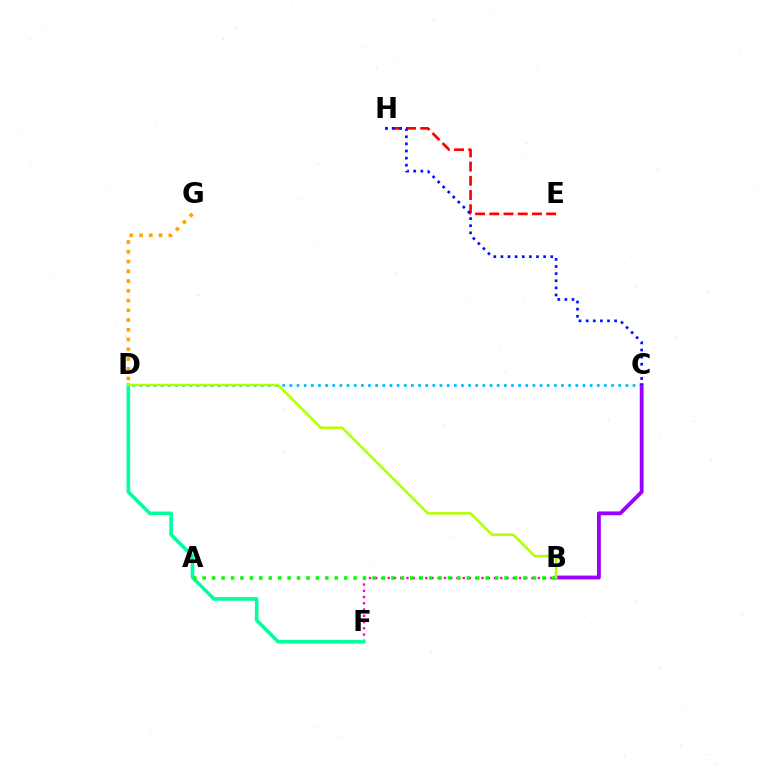{('E', 'H'): [{'color': '#ff0000', 'line_style': 'dashed', 'thickness': 1.93}], ('C', 'D'): [{'color': '#00b5ff', 'line_style': 'dotted', 'thickness': 1.94}], ('D', 'G'): [{'color': '#ffa500', 'line_style': 'dotted', 'thickness': 2.65}], ('B', 'F'): [{'color': '#ff00bd', 'line_style': 'dotted', 'thickness': 1.7}], ('B', 'C'): [{'color': '#9b00ff', 'line_style': 'solid', 'thickness': 2.76}], ('C', 'H'): [{'color': '#0010ff', 'line_style': 'dotted', 'thickness': 1.93}], ('D', 'F'): [{'color': '#00ff9d', 'line_style': 'solid', 'thickness': 2.58}], ('A', 'B'): [{'color': '#08ff00', 'line_style': 'dotted', 'thickness': 2.56}], ('B', 'D'): [{'color': '#b3ff00', 'line_style': 'solid', 'thickness': 1.79}]}